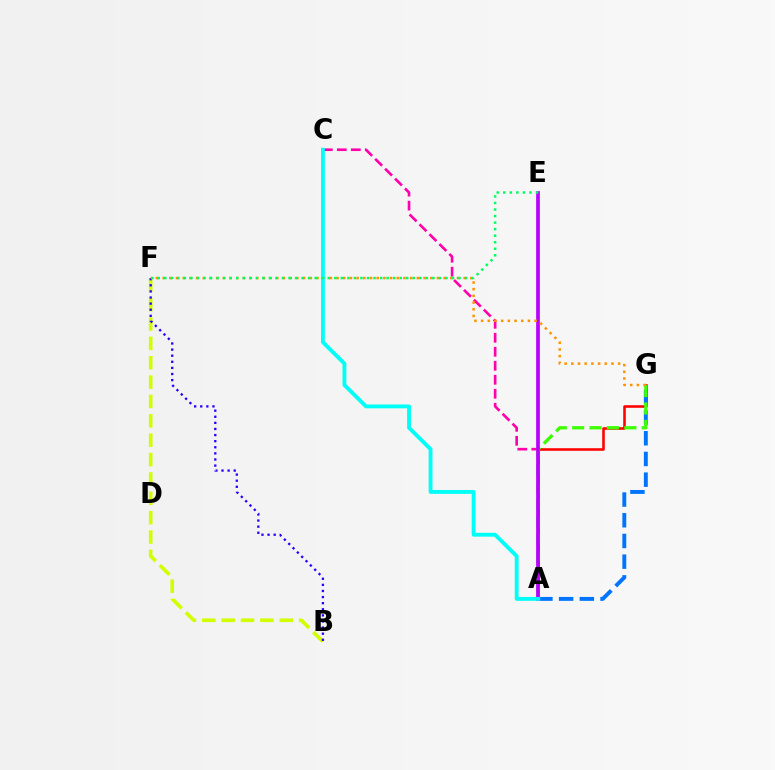{('A', 'G'): [{'color': '#ff0000', 'line_style': 'solid', 'thickness': 1.85}, {'color': '#0074ff', 'line_style': 'dashed', 'thickness': 2.81}, {'color': '#3dff00', 'line_style': 'dashed', 'thickness': 2.36}], ('B', 'F'): [{'color': '#d1ff00', 'line_style': 'dashed', 'thickness': 2.63}, {'color': '#2500ff', 'line_style': 'dotted', 'thickness': 1.66}], ('A', 'C'): [{'color': '#ff00ac', 'line_style': 'dashed', 'thickness': 1.9}, {'color': '#00fff6', 'line_style': 'solid', 'thickness': 2.77}], ('A', 'E'): [{'color': '#b900ff', 'line_style': 'solid', 'thickness': 2.67}], ('F', 'G'): [{'color': '#ff9400', 'line_style': 'dotted', 'thickness': 1.82}], ('E', 'F'): [{'color': '#00ff5c', 'line_style': 'dotted', 'thickness': 1.78}]}